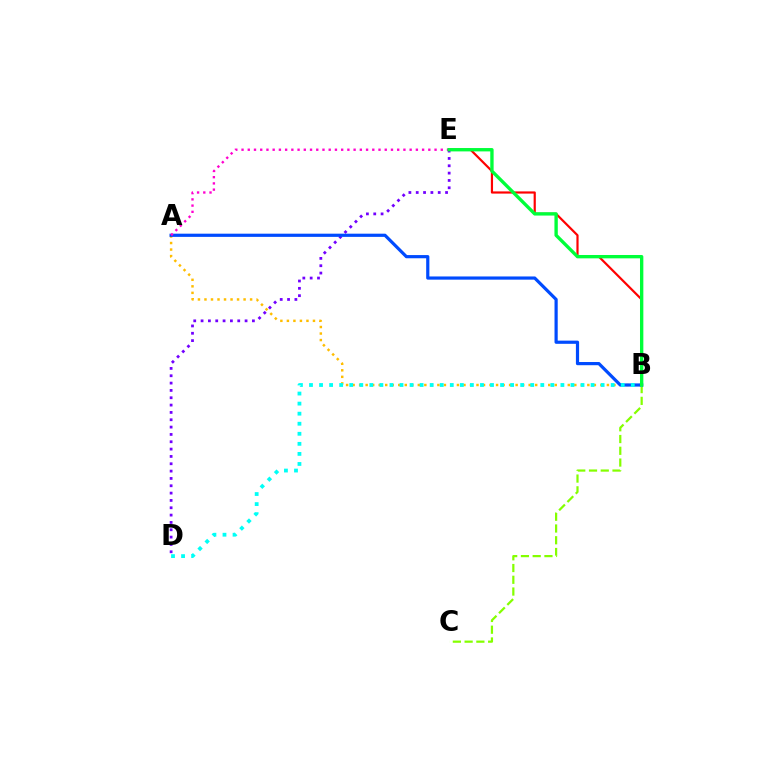{('A', 'B'): [{'color': '#ffbd00', 'line_style': 'dotted', 'thickness': 1.77}, {'color': '#004bff', 'line_style': 'solid', 'thickness': 2.3}], ('D', 'E'): [{'color': '#7200ff', 'line_style': 'dotted', 'thickness': 1.99}], ('B', 'C'): [{'color': '#84ff00', 'line_style': 'dashed', 'thickness': 1.6}], ('B', 'E'): [{'color': '#ff0000', 'line_style': 'solid', 'thickness': 1.57}, {'color': '#00ff39', 'line_style': 'solid', 'thickness': 2.41}], ('A', 'E'): [{'color': '#ff00cf', 'line_style': 'dotted', 'thickness': 1.69}], ('B', 'D'): [{'color': '#00fff6', 'line_style': 'dotted', 'thickness': 2.73}]}